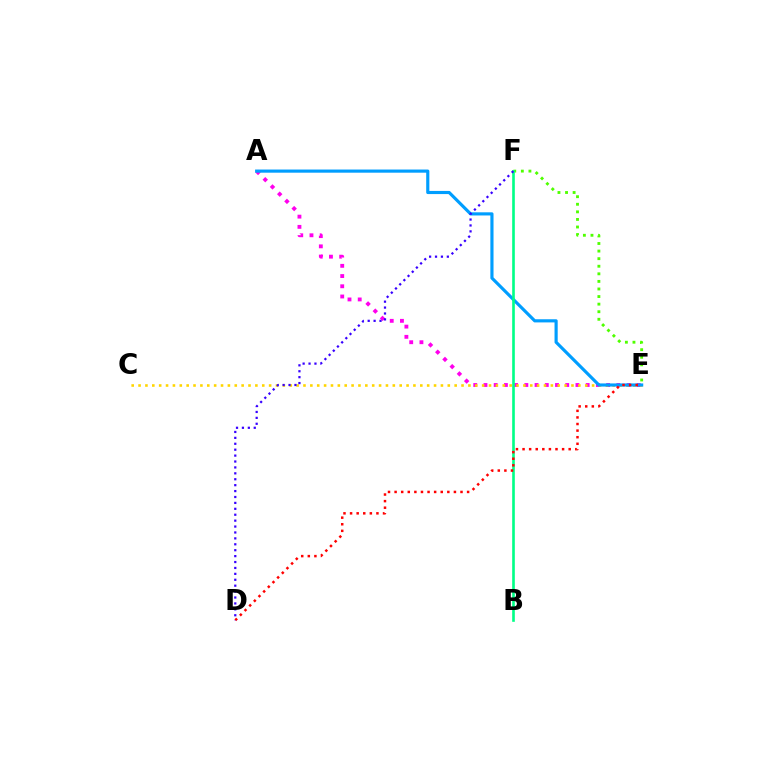{('A', 'E'): [{'color': '#ff00ed', 'line_style': 'dotted', 'thickness': 2.78}, {'color': '#009eff', 'line_style': 'solid', 'thickness': 2.27}], ('E', 'F'): [{'color': '#4fff00', 'line_style': 'dotted', 'thickness': 2.06}], ('C', 'E'): [{'color': '#ffd500', 'line_style': 'dotted', 'thickness': 1.87}], ('B', 'F'): [{'color': '#00ff86', 'line_style': 'solid', 'thickness': 1.89}], ('D', 'E'): [{'color': '#ff0000', 'line_style': 'dotted', 'thickness': 1.79}], ('D', 'F'): [{'color': '#3700ff', 'line_style': 'dotted', 'thickness': 1.61}]}